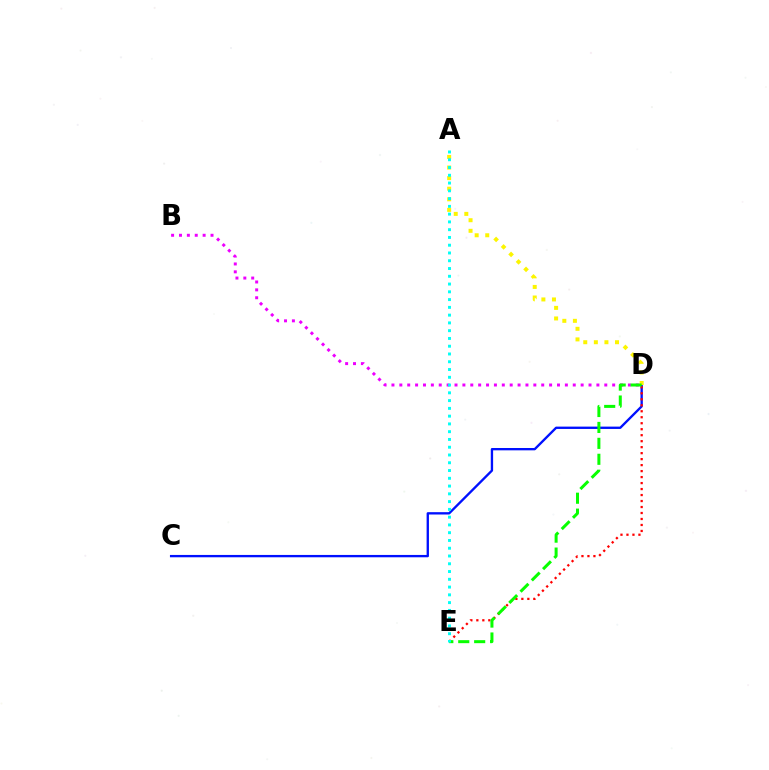{('C', 'D'): [{'color': '#0010ff', 'line_style': 'solid', 'thickness': 1.68}], ('A', 'D'): [{'color': '#fcf500', 'line_style': 'dotted', 'thickness': 2.88}], ('B', 'D'): [{'color': '#ee00ff', 'line_style': 'dotted', 'thickness': 2.14}], ('D', 'E'): [{'color': '#ff0000', 'line_style': 'dotted', 'thickness': 1.63}, {'color': '#08ff00', 'line_style': 'dashed', 'thickness': 2.16}], ('A', 'E'): [{'color': '#00fff6', 'line_style': 'dotted', 'thickness': 2.11}]}